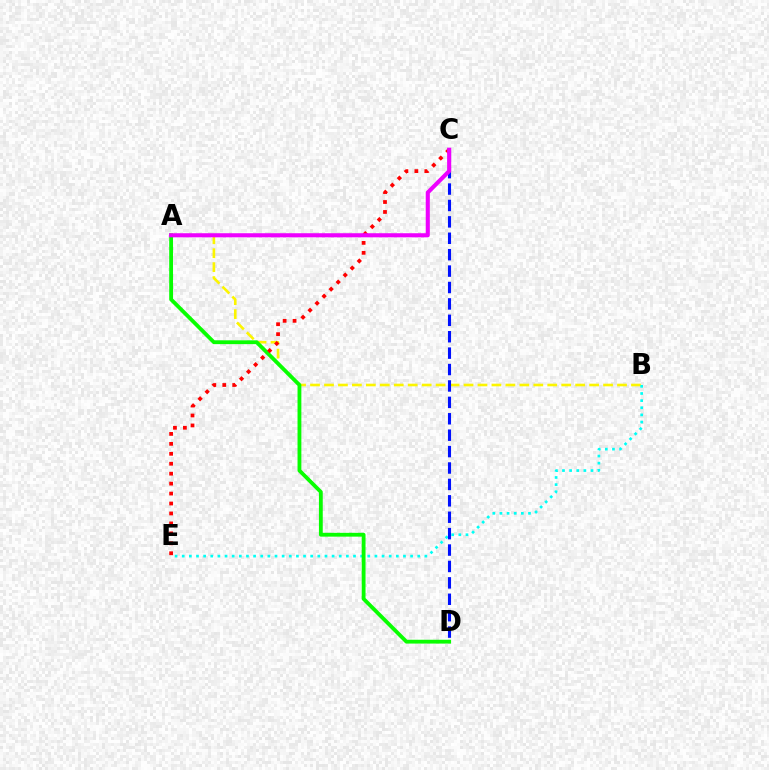{('A', 'B'): [{'color': '#fcf500', 'line_style': 'dashed', 'thickness': 1.9}], ('B', 'E'): [{'color': '#00fff6', 'line_style': 'dotted', 'thickness': 1.94}], ('A', 'D'): [{'color': '#08ff00', 'line_style': 'solid', 'thickness': 2.75}], ('C', 'D'): [{'color': '#0010ff', 'line_style': 'dashed', 'thickness': 2.23}], ('C', 'E'): [{'color': '#ff0000', 'line_style': 'dotted', 'thickness': 2.7}], ('A', 'C'): [{'color': '#ee00ff', 'line_style': 'solid', 'thickness': 2.94}]}